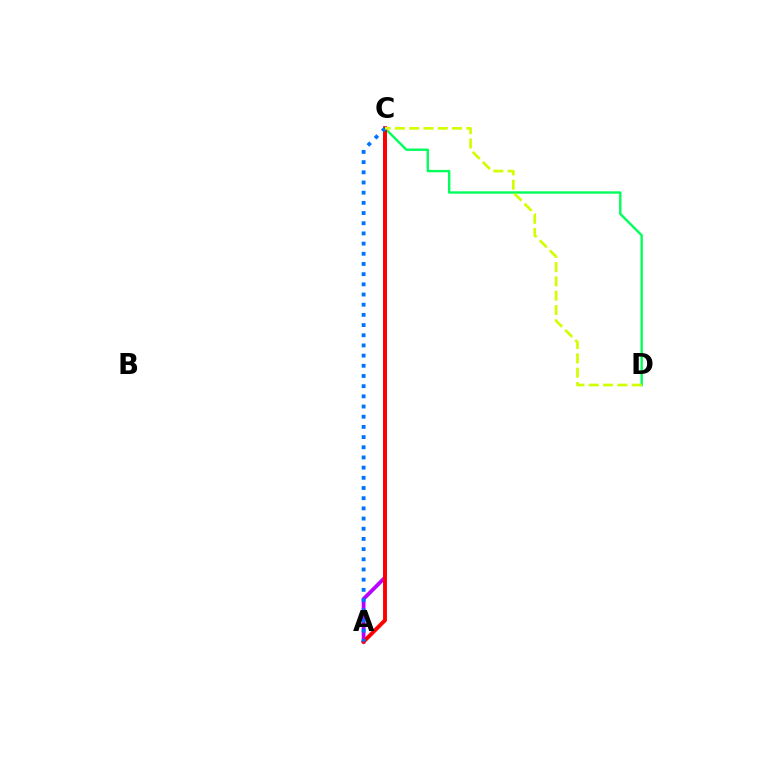{('C', 'D'): [{'color': '#00ff5c', 'line_style': 'solid', 'thickness': 1.72}, {'color': '#d1ff00', 'line_style': 'dashed', 'thickness': 1.94}], ('A', 'C'): [{'color': '#b900ff', 'line_style': 'solid', 'thickness': 2.7}, {'color': '#ff0000', 'line_style': 'solid', 'thickness': 2.81}, {'color': '#0074ff', 'line_style': 'dotted', 'thickness': 2.77}]}